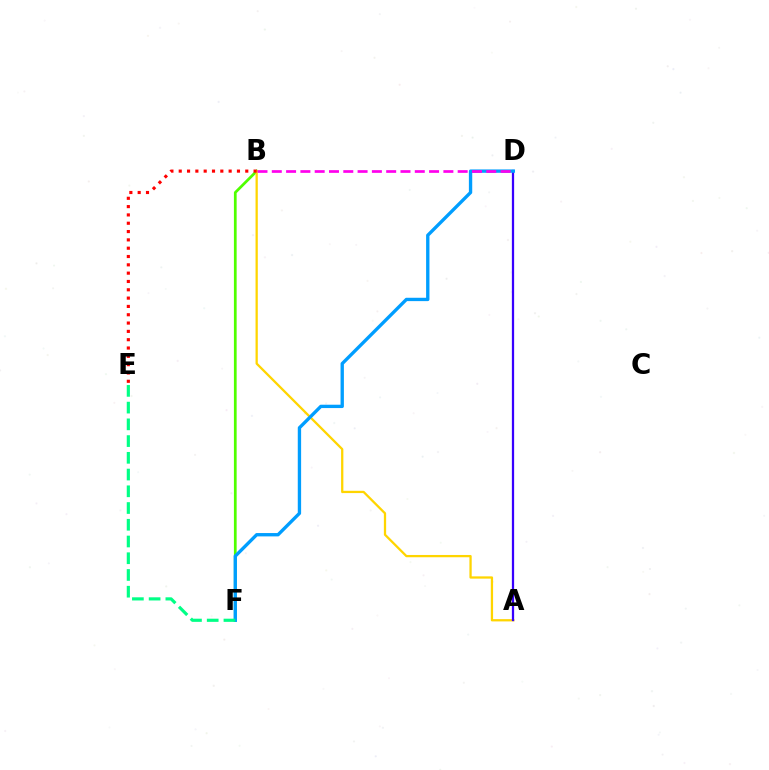{('B', 'F'): [{'color': '#4fff00', 'line_style': 'solid', 'thickness': 1.97}], ('A', 'B'): [{'color': '#ffd500', 'line_style': 'solid', 'thickness': 1.64}], ('A', 'D'): [{'color': '#3700ff', 'line_style': 'solid', 'thickness': 1.62}], ('B', 'E'): [{'color': '#ff0000', 'line_style': 'dotted', 'thickness': 2.26}], ('D', 'F'): [{'color': '#009eff', 'line_style': 'solid', 'thickness': 2.41}], ('B', 'D'): [{'color': '#ff00ed', 'line_style': 'dashed', 'thickness': 1.94}], ('E', 'F'): [{'color': '#00ff86', 'line_style': 'dashed', 'thickness': 2.27}]}